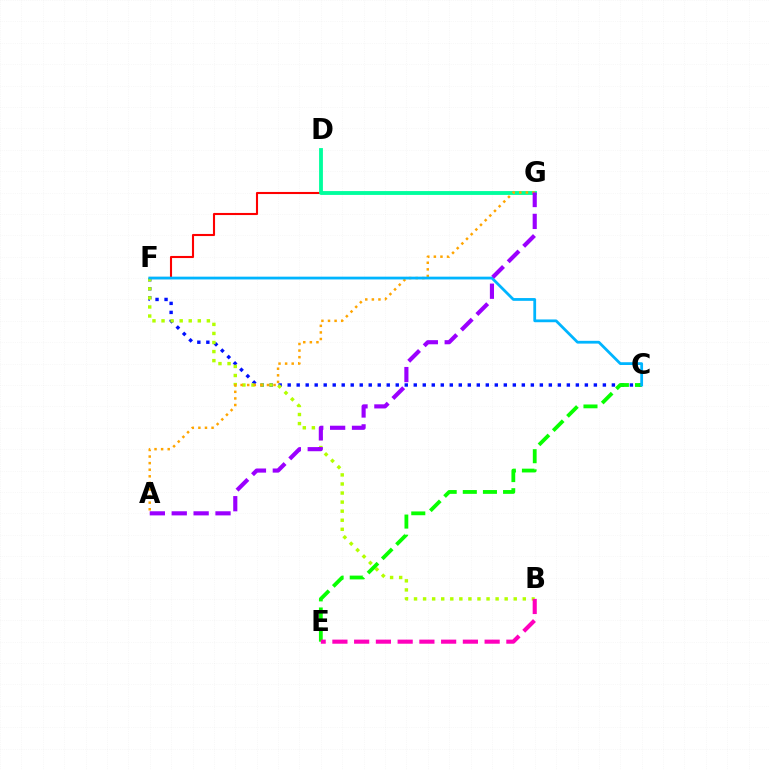{('C', 'F'): [{'color': '#0010ff', 'line_style': 'dotted', 'thickness': 2.45}, {'color': '#00b5ff', 'line_style': 'solid', 'thickness': 2.0}], ('F', 'G'): [{'color': '#ff0000', 'line_style': 'solid', 'thickness': 1.52}], ('B', 'F'): [{'color': '#b3ff00', 'line_style': 'dotted', 'thickness': 2.46}], ('D', 'G'): [{'color': '#00ff9d', 'line_style': 'solid', 'thickness': 2.75}], ('C', 'E'): [{'color': '#08ff00', 'line_style': 'dashed', 'thickness': 2.73}], ('A', 'G'): [{'color': '#ffa500', 'line_style': 'dotted', 'thickness': 1.79}, {'color': '#9b00ff', 'line_style': 'dashed', 'thickness': 2.97}], ('B', 'E'): [{'color': '#ff00bd', 'line_style': 'dashed', 'thickness': 2.95}]}